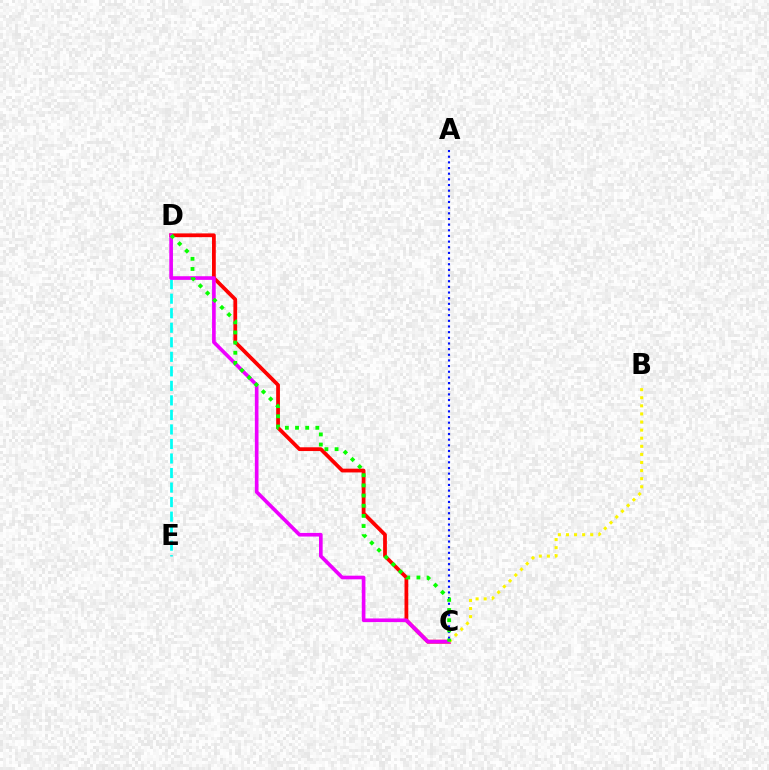{('A', 'C'): [{'color': '#0010ff', 'line_style': 'dotted', 'thickness': 1.54}], ('C', 'D'): [{'color': '#ff0000', 'line_style': 'solid', 'thickness': 2.71}, {'color': '#ee00ff', 'line_style': 'solid', 'thickness': 2.62}, {'color': '#08ff00', 'line_style': 'dotted', 'thickness': 2.76}], ('D', 'E'): [{'color': '#00fff6', 'line_style': 'dashed', 'thickness': 1.97}], ('B', 'C'): [{'color': '#fcf500', 'line_style': 'dotted', 'thickness': 2.2}]}